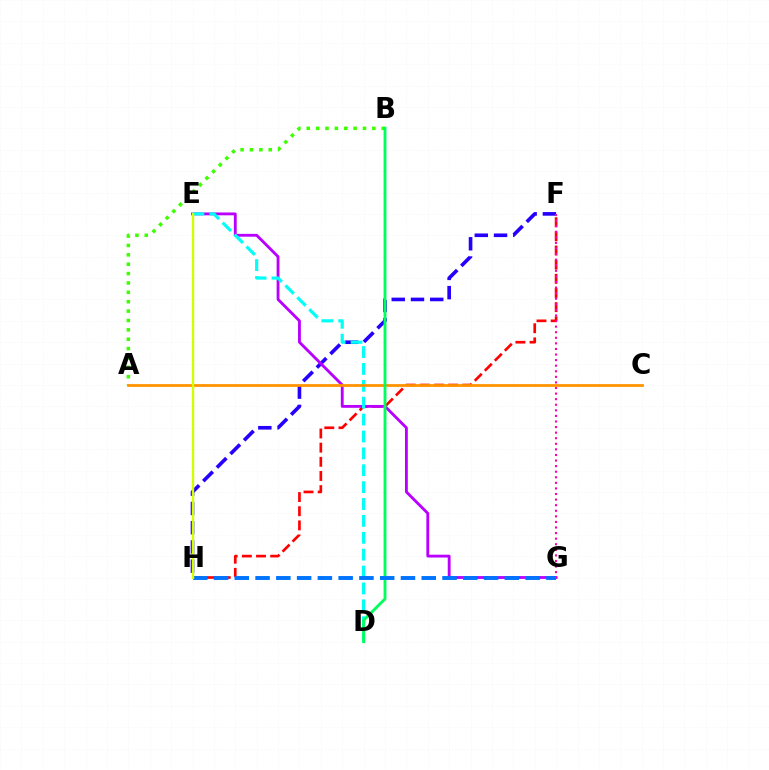{('A', 'B'): [{'color': '#3dff00', 'line_style': 'dotted', 'thickness': 2.55}], ('F', 'H'): [{'color': '#ff0000', 'line_style': 'dashed', 'thickness': 1.92}, {'color': '#2500ff', 'line_style': 'dashed', 'thickness': 2.61}], ('E', 'G'): [{'color': '#b900ff', 'line_style': 'solid', 'thickness': 2.05}], ('D', 'E'): [{'color': '#00fff6', 'line_style': 'dashed', 'thickness': 2.29}], ('F', 'G'): [{'color': '#ff00ac', 'line_style': 'dotted', 'thickness': 1.52}], ('A', 'C'): [{'color': '#ff9400', 'line_style': 'solid', 'thickness': 2.0}], ('B', 'D'): [{'color': '#00ff5c', 'line_style': 'solid', 'thickness': 2.05}], ('G', 'H'): [{'color': '#0074ff', 'line_style': 'dashed', 'thickness': 2.82}], ('E', 'H'): [{'color': '#d1ff00', 'line_style': 'solid', 'thickness': 1.71}]}